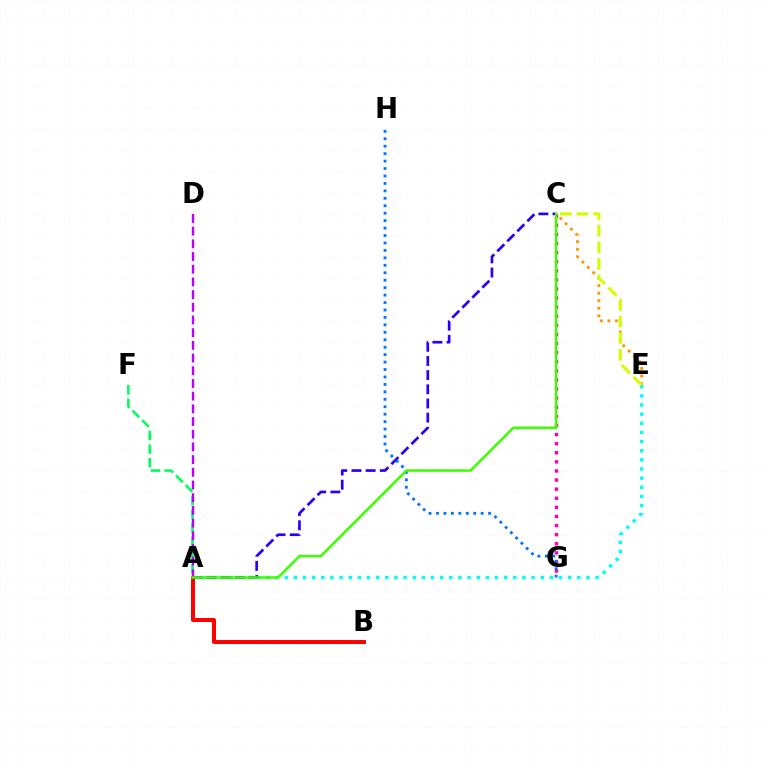{('A', 'F'): [{'color': '#00ff5c', 'line_style': 'dashed', 'thickness': 1.85}], ('C', 'E'): [{'color': '#ff9400', 'line_style': 'dotted', 'thickness': 2.05}, {'color': '#d1ff00', 'line_style': 'dashed', 'thickness': 2.26}], ('A', 'E'): [{'color': '#00fff6', 'line_style': 'dotted', 'thickness': 2.48}], ('A', 'C'): [{'color': '#2500ff', 'line_style': 'dashed', 'thickness': 1.93}, {'color': '#3dff00', 'line_style': 'solid', 'thickness': 1.82}], ('A', 'B'): [{'color': '#ff0000', 'line_style': 'solid', 'thickness': 2.87}], ('C', 'G'): [{'color': '#ff00ac', 'line_style': 'dotted', 'thickness': 2.47}], ('A', 'D'): [{'color': '#b900ff', 'line_style': 'dashed', 'thickness': 1.72}], ('G', 'H'): [{'color': '#0074ff', 'line_style': 'dotted', 'thickness': 2.02}]}